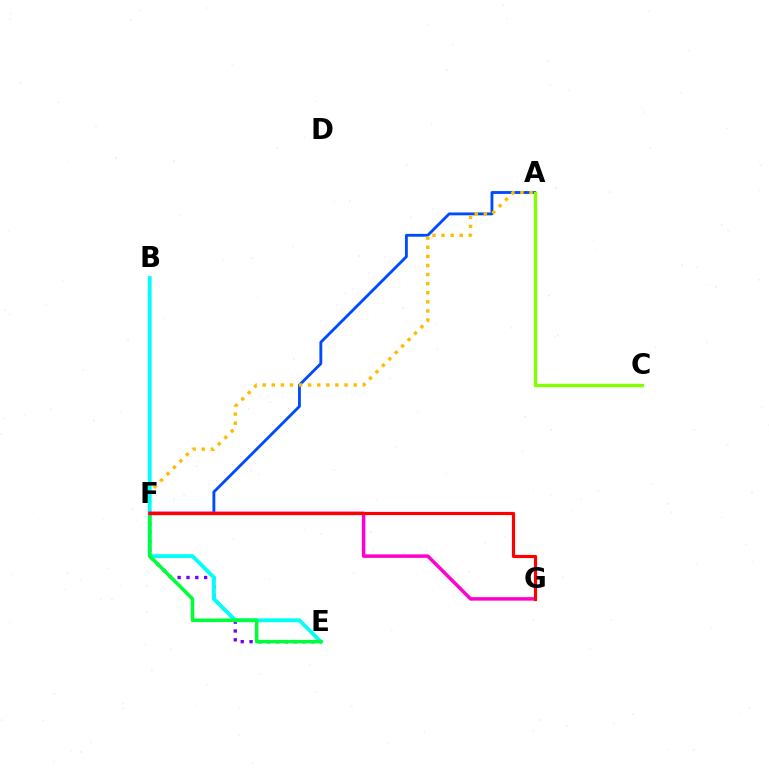{('A', 'F'): [{'color': '#004bff', 'line_style': 'solid', 'thickness': 2.05}, {'color': '#ffbd00', 'line_style': 'dotted', 'thickness': 2.47}], ('E', 'F'): [{'color': '#7200ff', 'line_style': 'dotted', 'thickness': 2.4}, {'color': '#00ff39', 'line_style': 'solid', 'thickness': 2.56}], ('B', 'E'): [{'color': '#00fff6', 'line_style': 'solid', 'thickness': 2.76}], ('F', 'G'): [{'color': '#ff00cf', 'line_style': 'solid', 'thickness': 2.52}, {'color': '#ff0000', 'line_style': 'solid', 'thickness': 2.28}], ('A', 'C'): [{'color': '#84ff00', 'line_style': 'solid', 'thickness': 2.44}]}